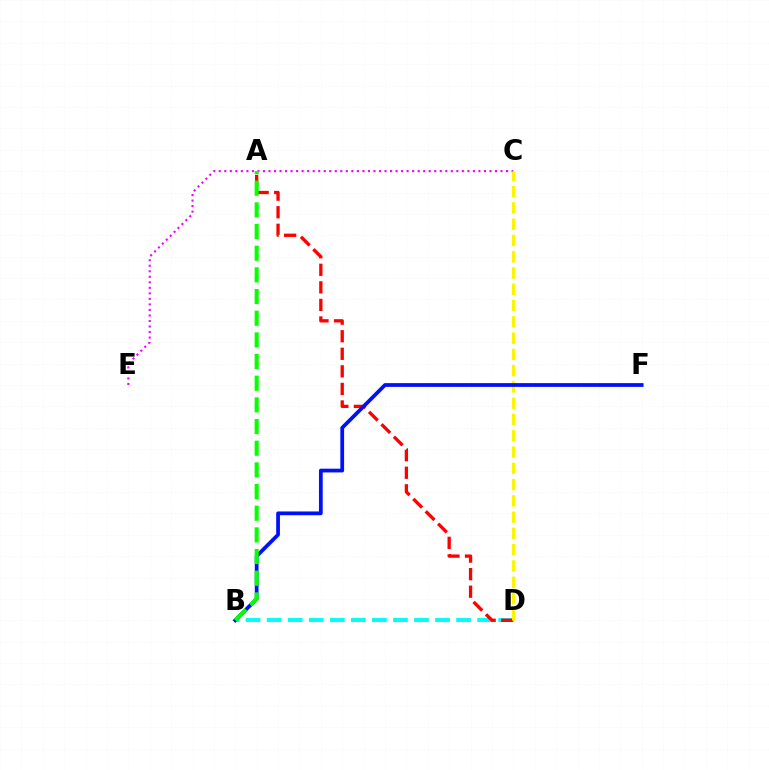{('B', 'D'): [{'color': '#00fff6', 'line_style': 'dashed', 'thickness': 2.86}], ('C', 'E'): [{'color': '#ee00ff', 'line_style': 'dotted', 'thickness': 1.5}], ('A', 'D'): [{'color': '#ff0000', 'line_style': 'dashed', 'thickness': 2.39}], ('C', 'D'): [{'color': '#fcf500', 'line_style': 'dashed', 'thickness': 2.21}], ('B', 'F'): [{'color': '#0010ff', 'line_style': 'solid', 'thickness': 2.7}], ('A', 'B'): [{'color': '#08ff00', 'line_style': 'dashed', 'thickness': 2.94}]}